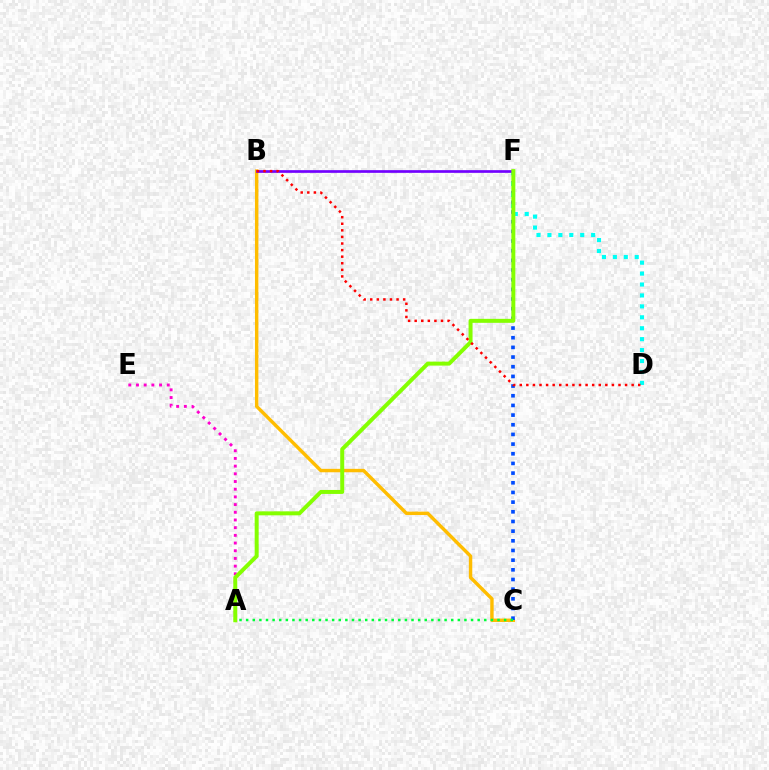{('B', 'C'): [{'color': '#ffbd00', 'line_style': 'solid', 'thickness': 2.46}], ('C', 'F'): [{'color': '#004bff', 'line_style': 'dotted', 'thickness': 2.63}], ('A', 'E'): [{'color': '#ff00cf', 'line_style': 'dotted', 'thickness': 2.09}], ('A', 'C'): [{'color': '#00ff39', 'line_style': 'dotted', 'thickness': 1.8}], ('D', 'F'): [{'color': '#00fff6', 'line_style': 'dotted', 'thickness': 2.97}], ('B', 'F'): [{'color': '#7200ff', 'line_style': 'solid', 'thickness': 1.93}], ('A', 'F'): [{'color': '#84ff00', 'line_style': 'solid', 'thickness': 2.86}], ('B', 'D'): [{'color': '#ff0000', 'line_style': 'dotted', 'thickness': 1.79}]}